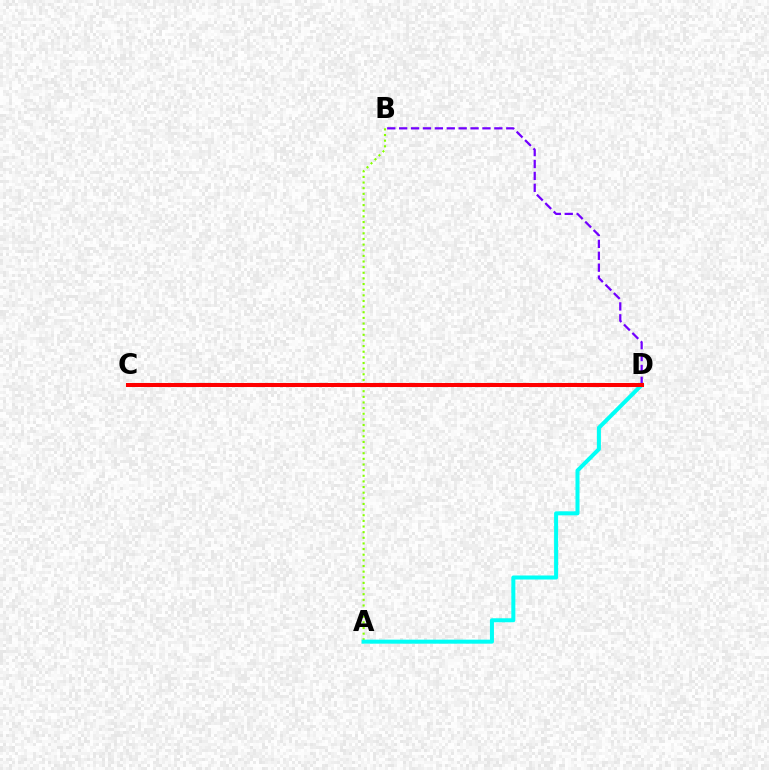{('A', 'B'): [{'color': '#84ff00', 'line_style': 'dotted', 'thickness': 1.53}], ('A', 'D'): [{'color': '#00fff6', 'line_style': 'solid', 'thickness': 2.89}], ('B', 'D'): [{'color': '#7200ff', 'line_style': 'dashed', 'thickness': 1.62}], ('C', 'D'): [{'color': '#ff0000', 'line_style': 'solid', 'thickness': 2.9}]}